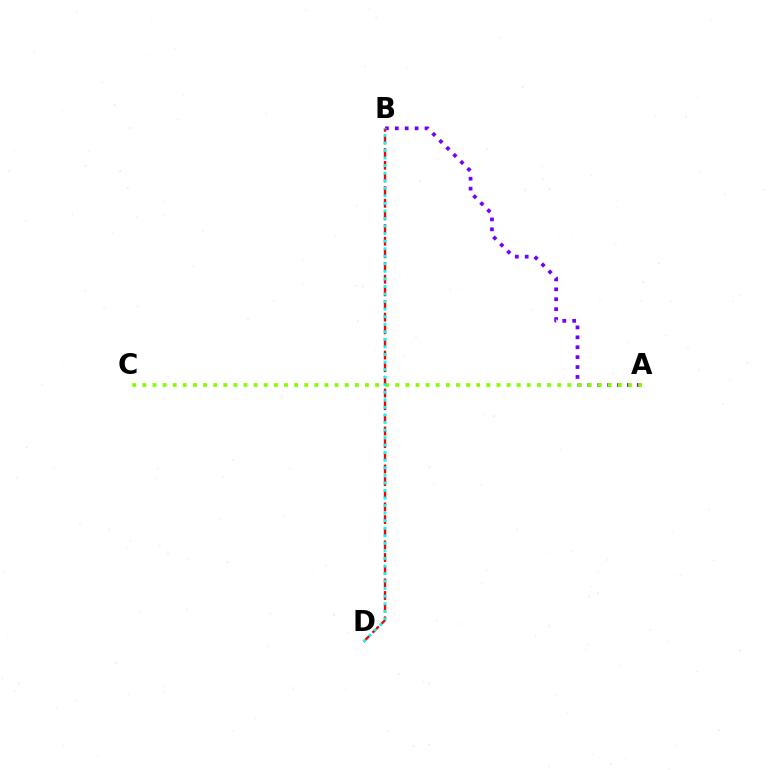{('A', 'B'): [{'color': '#7200ff', 'line_style': 'dotted', 'thickness': 2.69}], ('A', 'C'): [{'color': '#84ff00', 'line_style': 'dotted', 'thickness': 2.75}], ('B', 'D'): [{'color': '#ff0000', 'line_style': 'dashed', 'thickness': 1.72}, {'color': '#00fff6', 'line_style': 'dotted', 'thickness': 2.05}]}